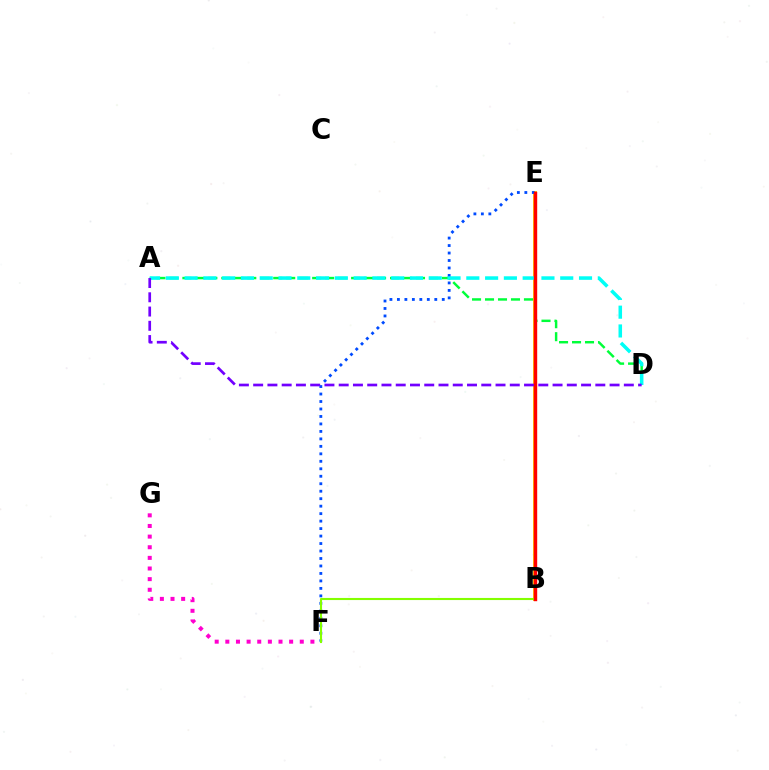{('A', 'D'): [{'color': '#00ff39', 'line_style': 'dashed', 'thickness': 1.76}, {'color': '#00fff6', 'line_style': 'dashed', 'thickness': 2.55}, {'color': '#7200ff', 'line_style': 'dashed', 'thickness': 1.94}], ('B', 'E'): [{'color': '#ffbd00', 'line_style': 'solid', 'thickness': 2.82}, {'color': '#ff0000', 'line_style': 'solid', 'thickness': 2.45}], ('F', 'G'): [{'color': '#ff00cf', 'line_style': 'dotted', 'thickness': 2.89}], ('E', 'F'): [{'color': '#004bff', 'line_style': 'dotted', 'thickness': 2.03}], ('B', 'F'): [{'color': '#84ff00', 'line_style': 'solid', 'thickness': 1.52}]}